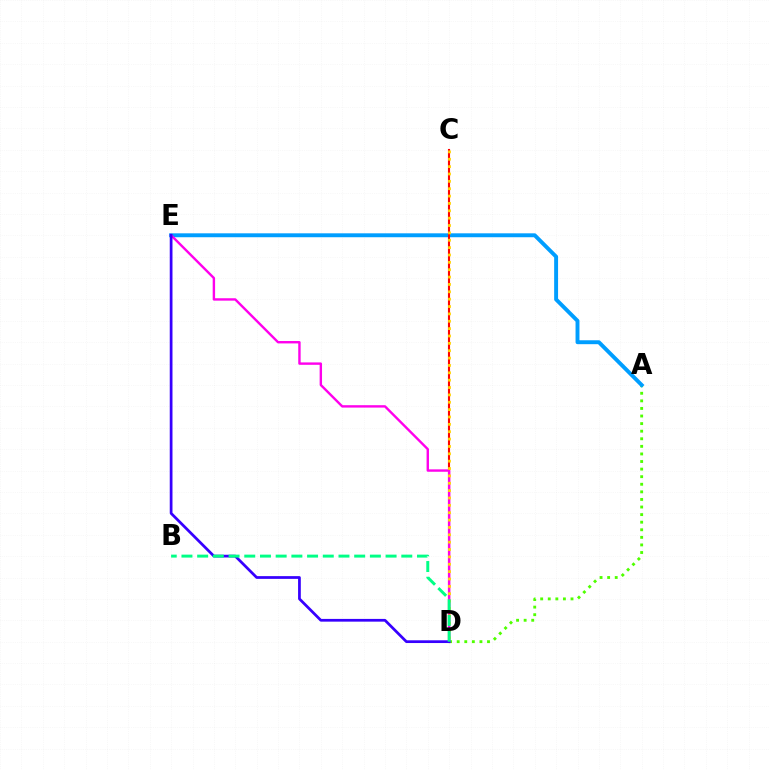{('A', 'D'): [{'color': '#4fff00', 'line_style': 'dotted', 'thickness': 2.06}], ('A', 'E'): [{'color': '#009eff', 'line_style': 'solid', 'thickness': 2.82}], ('C', 'D'): [{'color': '#ff0000', 'line_style': 'solid', 'thickness': 1.52}, {'color': '#ffd500', 'line_style': 'dotted', 'thickness': 2.0}], ('D', 'E'): [{'color': '#ff00ed', 'line_style': 'solid', 'thickness': 1.73}, {'color': '#3700ff', 'line_style': 'solid', 'thickness': 1.97}], ('B', 'D'): [{'color': '#00ff86', 'line_style': 'dashed', 'thickness': 2.13}]}